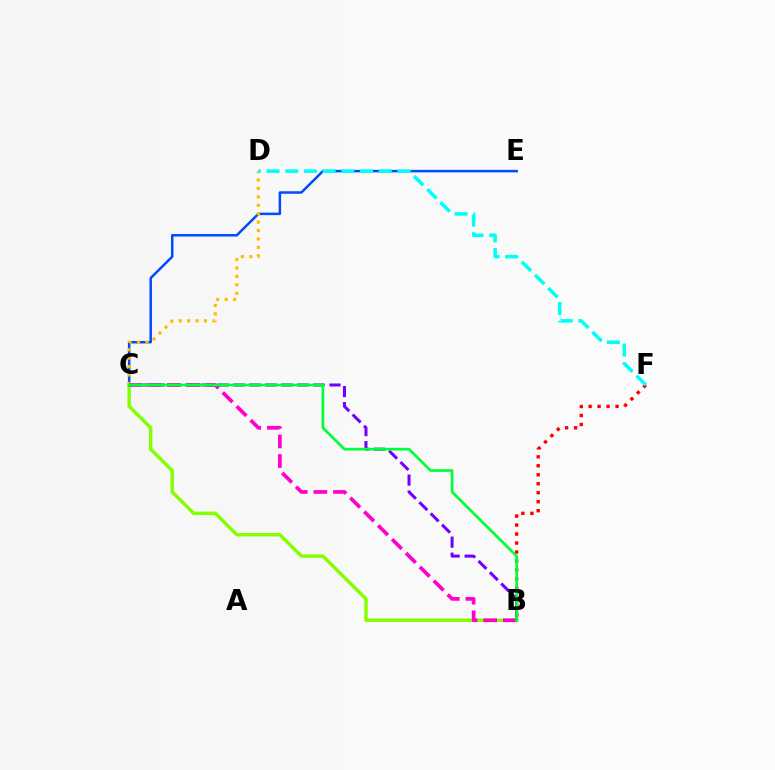{('B', 'C'): [{'color': '#7200ff', 'line_style': 'dashed', 'thickness': 2.17}, {'color': '#84ff00', 'line_style': 'solid', 'thickness': 2.48}, {'color': '#ff00cf', 'line_style': 'dashed', 'thickness': 2.66}, {'color': '#00ff39', 'line_style': 'solid', 'thickness': 1.94}], ('C', 'E'): [{'color': '#004bff', 'line_style': 'solid', 'thickness': 1.8}], ('B', 'F'): [{'color': '#ff0000', 'line_style': 'dotted', 'thickness': 2.44}], ('C', 'D'): [{'color': '#ffbd00', 'line_style': 'dotted', 'thickness': 2.29}], ('D', 'F'): [{'color': '#00fff6', 'line_style': 'dashed', 'thickness': 2.54}]}